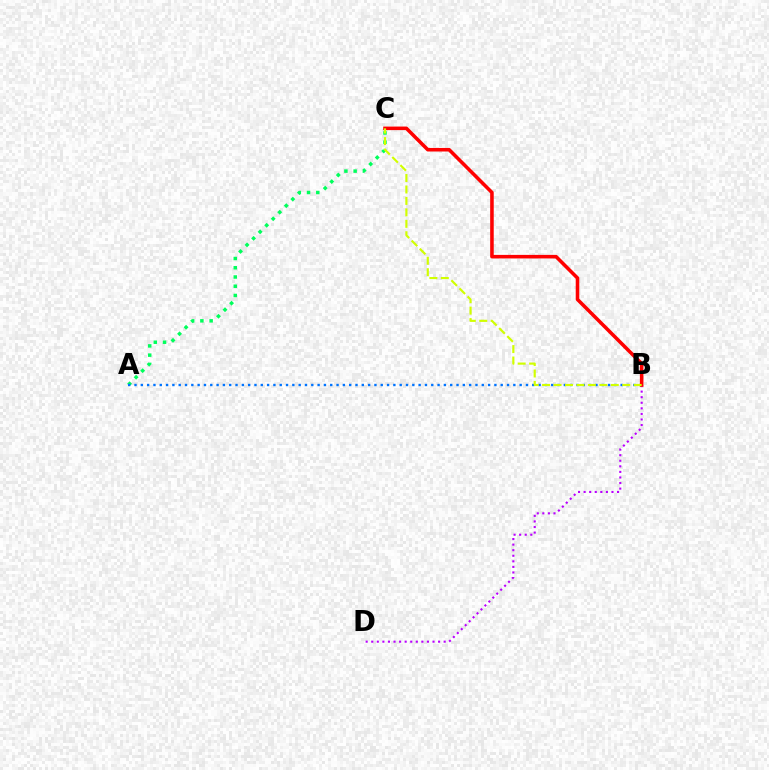{('B', 'D'): [{'color': '#b900ff', 'line_style': 'dotted', 'thickness': 1.51}], ('A', 'C'): [{'color': '#00ff5c', 'line_style': 'dotted', 'thickness': 2.51}], ('A', 'B'): [{'color': '#0074ff', 'line_style': 'dotted', 'thickness': 1.72}], ('B', 'C'): [{'color': '#ff0000', 'line_style': 'solid', 'thickness': 2.56}, {'color': '#d1ff00', 'line_style': 'dashed', 'thickness': 1.56}]}